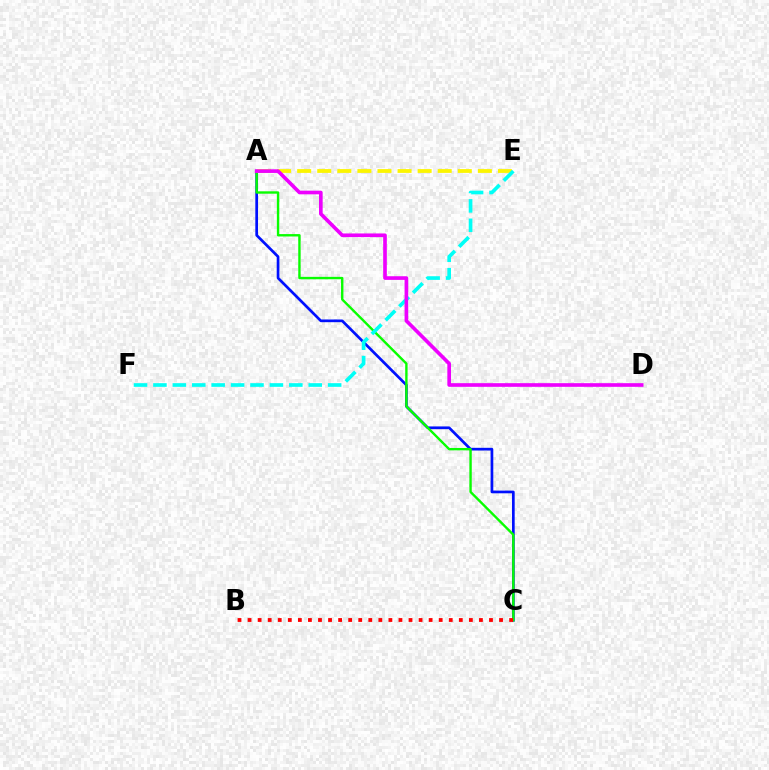{('A', 'C'): [{'color': '#0010ff', 'line_style': 'solid', 'thickness': 1.94}, {'color': '#08ff00', 'line_style': 'solid', 'thickness': 1.72}], ('A', 'E'): [{'color': '#fcf500', 'line_style': 'dashed', 'thickness': 2.73}], ('B', 'C'): [{'color': '#ff0000', 'line_style': 'dotted', 'thickness': 2.73}], ('E', 'F'): [{'color': '#00fff6', 'line_style': 'dashed', 'thickness': 2.64}], ('A', 'D'): [{'color': '#ee00ff', 'line_style': 'solid', 'thickness': 2.63}]}